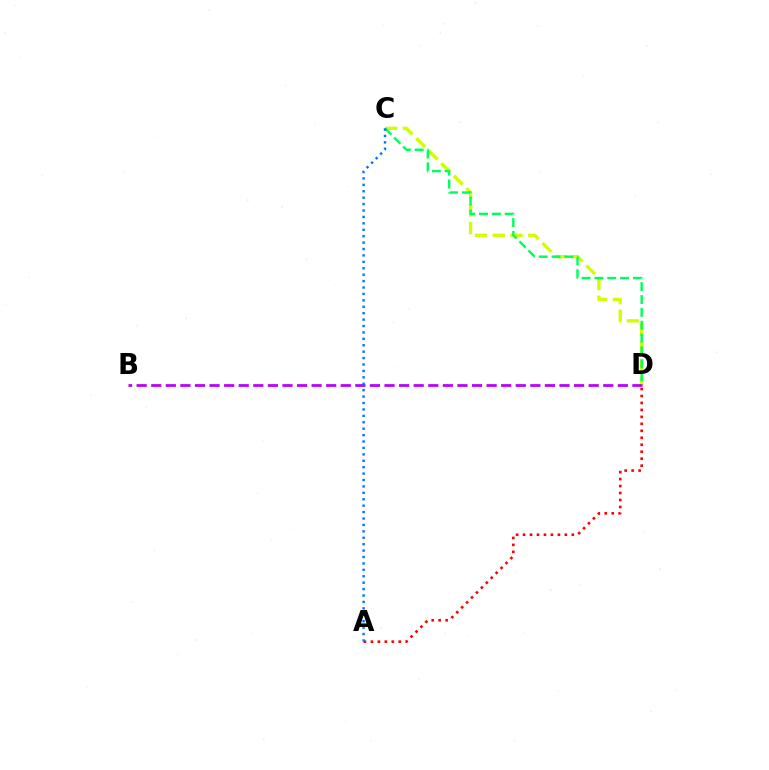{('C', 'D'): [{'color': '#d1ff00', 'line_style': 'dashed', 'thickness': 2.4}, {'color': '#00ff5c', 'line_style': 'dashed', 'thickness': 1.75}], ('A', 'D'): [{'color': '#ff0000', 'line_style': 'dotted', 'thickness': 1.89}], ('B', 'D'): [{'color': '#b900ff', 'line_style': 'dashed', 'thickness': 1.98}], ('A', 'C'): [{'color': '#0074ff', 'line_style': 'dotted', 'thickness': 1.74}]}